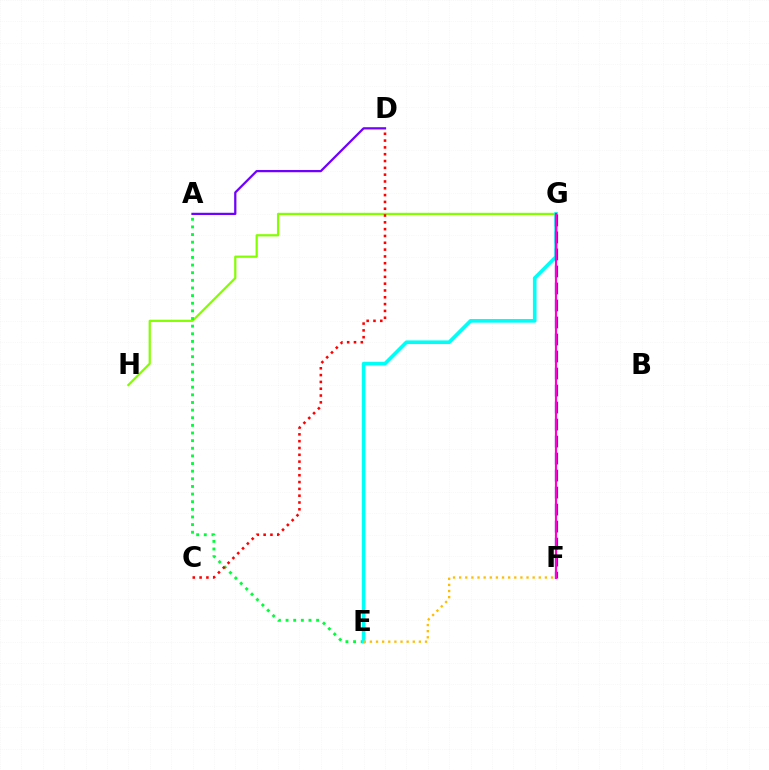{('G', 'H'): [{'color': '#84ff00', 'line_style': 'solid', 'thickness': 1.59}], ('A', 'E'): [{'color': '#00ff39', 'line_style': 'dotted', 'thickness': 2.07}], ('A', 'D'): [{'color': '#7200ff', 'line_style': 'solid', 'thickness': 1.62}], ('E', 'G'): [{'color': '#00fff6', 'line_style': 'solid', 'thickness': 2.61}], ('F', 'G'): [{'color': '#004bff', 'line_style': 'dashed', 'thickness': 2.31}, {'color': '#ff00cf', 'line_style': 'solid', 'thickness': 1.57}], ('C', 'D'): [{'color': '#ff0000', 'line_style': 'dotted', 'thickness': 1.85}], ('E', 'F'): [{'color': '#ffbd00', 'line_style': 'dotted', 'thickness': 1.66}]}